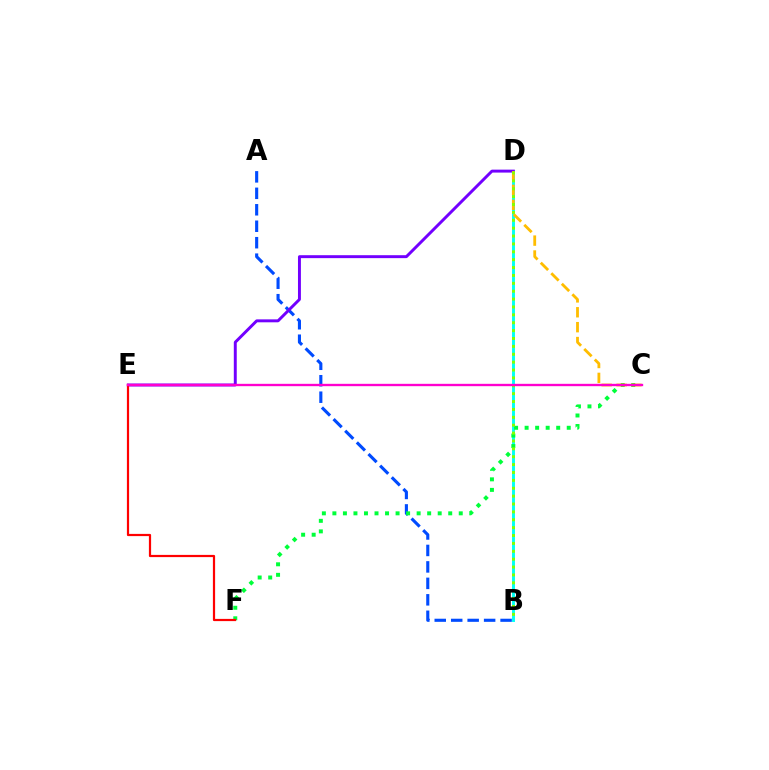{('A', 'B'): [{'color': '#004bff', 'line_style': 'dashed', 'thickness': 2.24}], ('B', 'D'): [{'color': '#00fff6', 'line_style': 'solid', 'thickness': 2.1}, {'color': '#84ff00', 'line_style': 'dotted', 'thickness': 2.14}], ('C', 'F'): [{'color': '#00ff39', 'line_style': 'dotted', 'thickness': 2.86}], ('D', 'E'): [{'color': '#7200ff', 'line_style': 'solid', 'thickness': 2.12}], ('E', 'F'): [{'color': '#ff0000', 'line_style': 'solid', 'thickness': 1.59}], ('C', 'D'): [{'color': '#ffbd00', 'line_style': 'dashed', 'thickness': 2.02}], ('C', 'E'): [{'color': '#ff00cf', 'line_style': 'solid', 'thickness': 1.69}]}